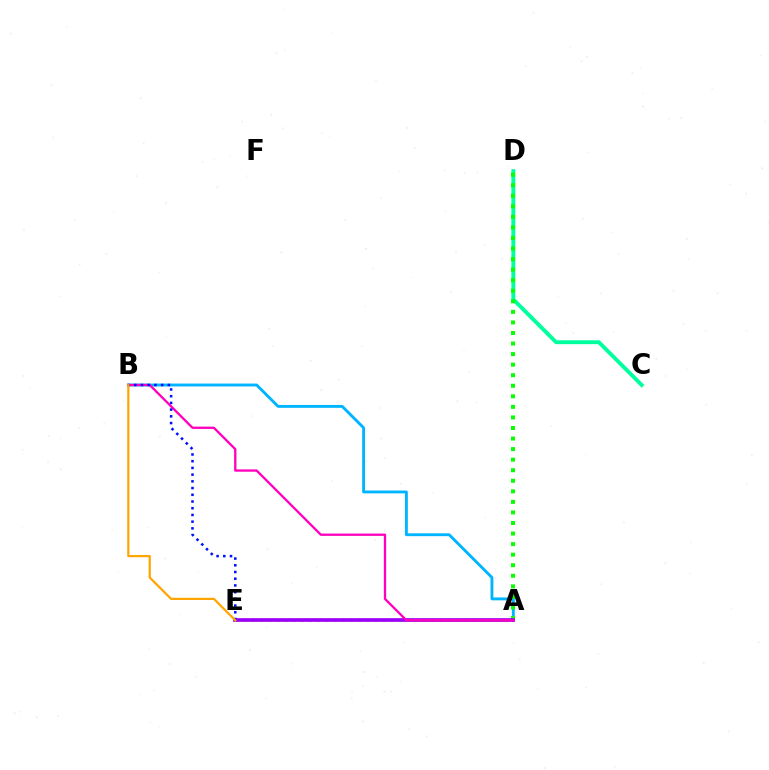{('C', 'D'): [{'color': '#00ff9d', 'line_style': 'solid', 'thickness': 2.8}], ('A', 'B'): [{'color': '#00b5ff', 'line_style': 'solid', 'thickness': 2.07}, {'color': '#ff00bd', 'line_style': 'solid', 'thickness': 1.67}], ('A', 'D'): [{'color': '#08ff00', 'line_style': 'dotted', 'thickness': 2.87}], ('A', 'E'): [{'color': '#b3ff00', 'line_style': 'dotted', 'thickness': 2.22}, {'color': '#ff0000', 'line_style': 'solid', 'thickness': 1.61}, {'color': '#9b00ff', 'line_style': 'solid', 'thickness': 2.63}], ('B', 'E'): [{'color': '#0010ff', 'line_style': 'dotted', 'thickness': 1.82}, {'color': '#ffa500', 'line_style': 'solid', 'thickness': 1.6}]}